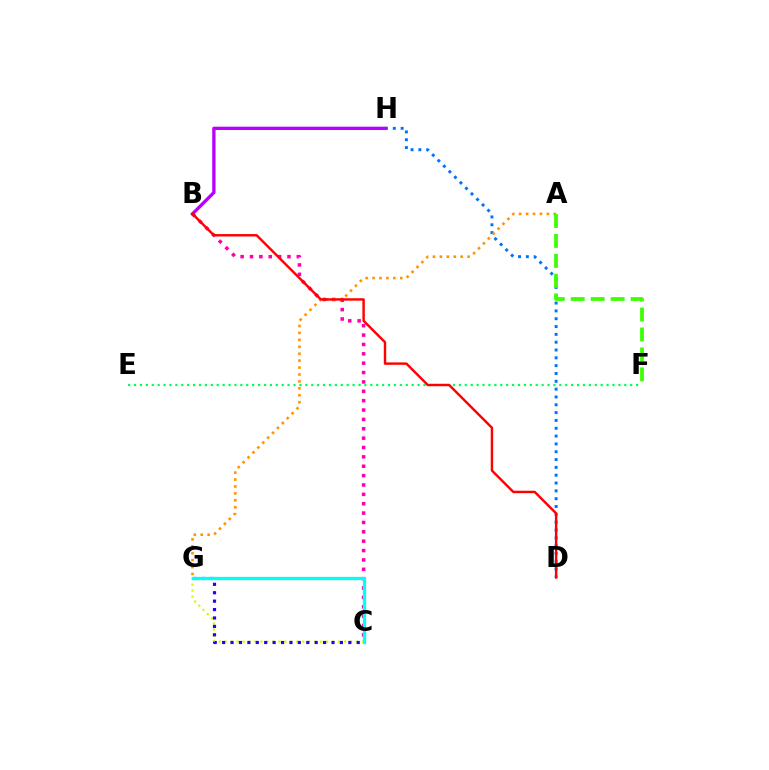{('D', 'H'): [{'color': '#0074ff', 'line_style': 'dotted', 'thickness': 2.13}], ('C', 'G'): [{'color': '#d1ff00', 'line_style': 'dotted', 'thickness': 1.62}, {'color': '#2500ff', 'line_style': 'dotted', 'thickness': 2.29}, {'color': '#00fff6', 'line_style': 'solid', 'thickness': 2.38}], ('B', 'C'): [{'color': '#ff00ac', 'line_style': 'dotted', 'thickness': 2.55}], ('A', 'G'): [{'color': '#ff9400', 'line_style': 'dotted', 'thickness': 1.88}], ('B', 'H'): [{'color': '#b900ff', 'line_style': 'solid', 'thickness': 2.39}], ('E', 'F'): [{'color': '#00ff5c', 'line_style': 'dotted', 'thickness': 1.6}], ('A', 'F'): [{'color': '#3dff00', 'line_style': 'dashed', 'thickness': 2.71}], ('B', 'D'): [{'color': '#ff0000', 'line_style': 'solid', 'thickness': 1.75}]}